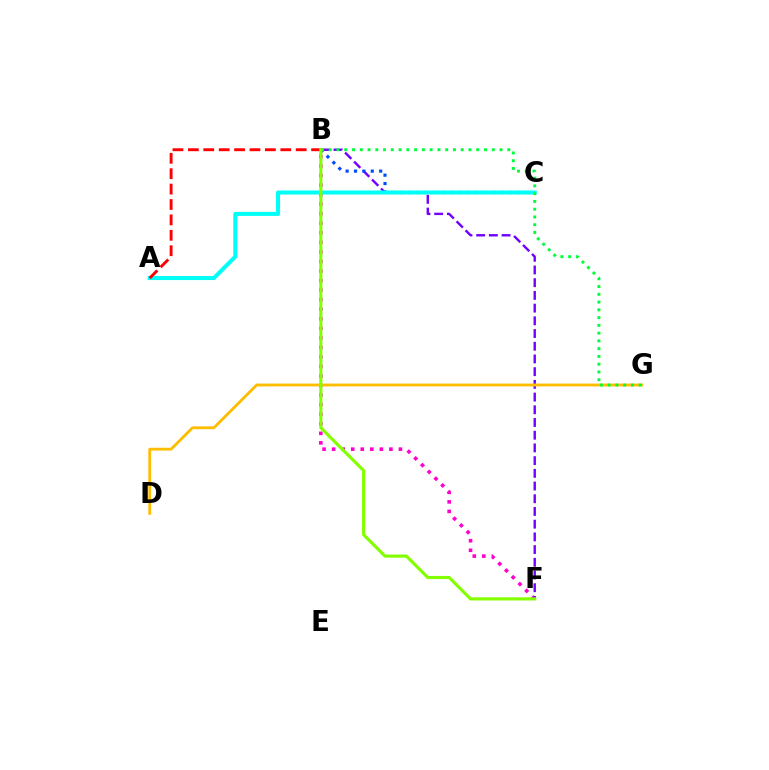{('B', 'F'): [{'color': '#ff00cf', 'line_style': 'dotted', 'thickness': 2.59}, {'color': '#7200ff', 'line_style': 'dashed', 'thickness': 1.73}, {'color': '#84ff00', 'line_style': 'solid', 'thickness': 2.27}], ('B', 'C'): [{'color': '#004bff', 'line_style': 'dotted', 'thickness': 2.28}], ('A', 'C'): [{'color': '#00fff6', 'line_style': 'solid', 'thickness': 2.9}], ('D', 'G'): [{'color': '#ffbd00', 'line_style': 'solid', 'thickness': 2.04}], ('A', 'B'): [{'color': '#ff0000', 'line_style': 'dashed', 'thickness': 2.09}], ('B', 'G'): [{'color': '#00ff39', 'line_style': 'dotted', 'thickness': 2.11}]}